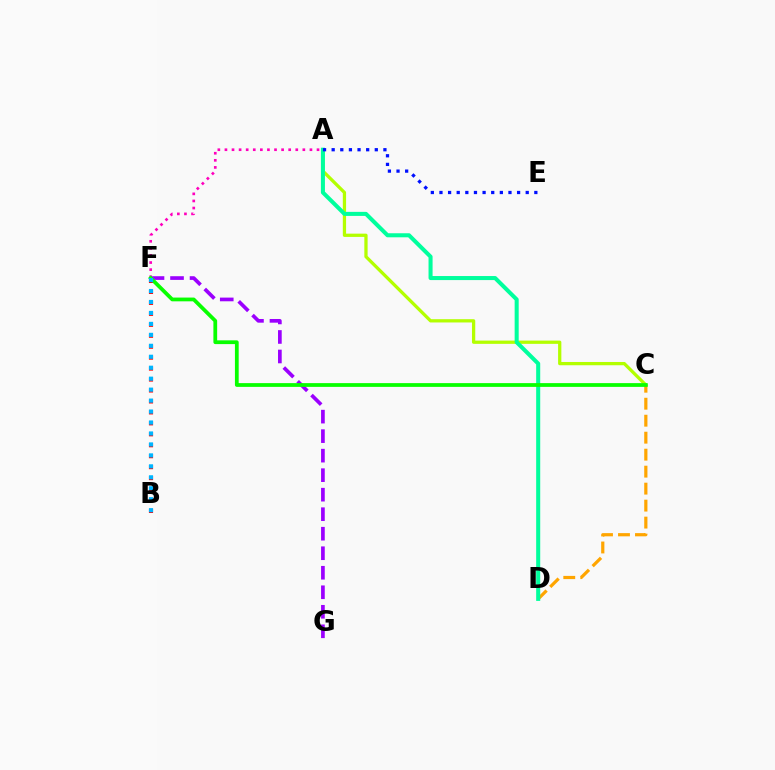{('A', 'C'): [{'color': '#b3ff00', 'line_style': 'solid', 'thickness': 2.35}], ('C', 'D'): [{'color': '#ffa500', 'line_style': 'dashed', 'thickness': 2.31}], ('A', 'F'): [{'color': '#ff00bd', 'line_style': 'dotted', 'thickness': 1.92}], ('B', 'F'): [{'color': '#ff0000', 'line_style': 'dotted', 'thickness': 2.98}, {'color': '#00b5ff', 'line_style': 'dotted', 'thickness': 2.98}], ('F', 'G'): [{'color': '#9b00ff', 'line_style': 'dashed', 'thickness': 2.65}], ('A', 'D'): [{'color': '#00ff9d', 'line_style': 'solid', 'thickness': 2.91}], ('A', 'E'): [{'color': '#0010ff', 'line_style': 'dotted', 'thickness': 2.34}], ('C', 'F'): [{'color': '#08ff00', 'line_style': 'solid', 'thickness': 2.71}]}